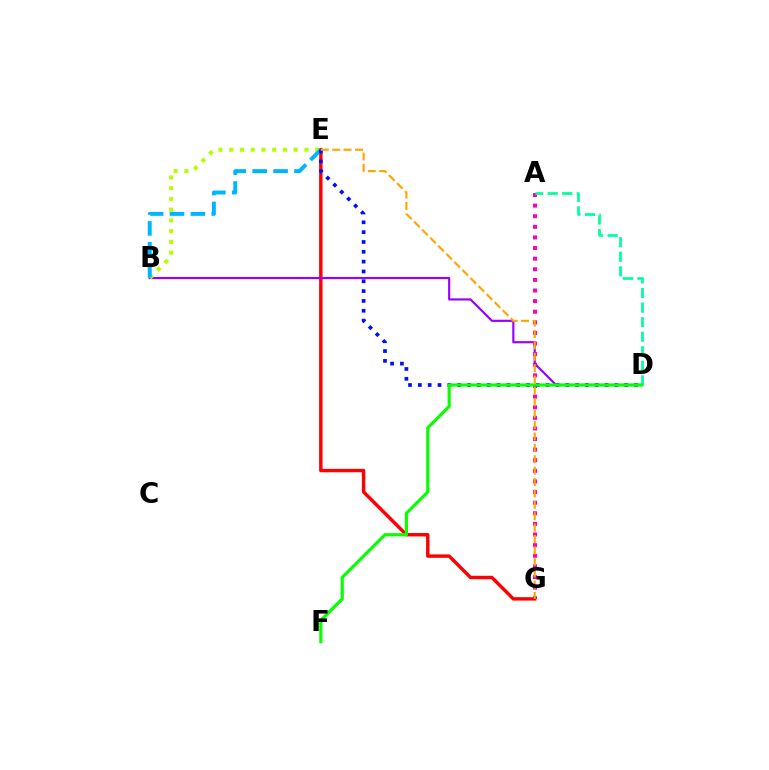{('A', 'G'): [{'color': '#ff00bd', 'line_style': 'dotted', 'thickness': 2.88}], ('A', 'D'): [{'color': '#00ff9d', 'line_style': 'dashed', 'thickness': 1.98}], ('E', 'G'): [{'color': '#ff0000', 'line_style': 'solid', 'thickness': 2.46}, {'color': '#ffa500', 'line_style': 'dashed', 'thickness': 1.55}], ('B', 'D'): [{'color': '#9b00ff', 'line_style': 'solid', 'thickness': 1.56}], ('B', 'E'): [{'color': '#b3ff00', 'line_style': 'dotted', 'thickness': 2.92}, {'color': '#00b5ff', 'line_style': 'dashed', 'thickness': 2.84}], ('D', 'E'): [{'color': '#0010ff', 'line_style': 'dotted', 'thickness': 2.67}], ('D', 'F'): [{'color': '#08ff00', 'line_style': 'solid', 'thickness': 2.27}]}